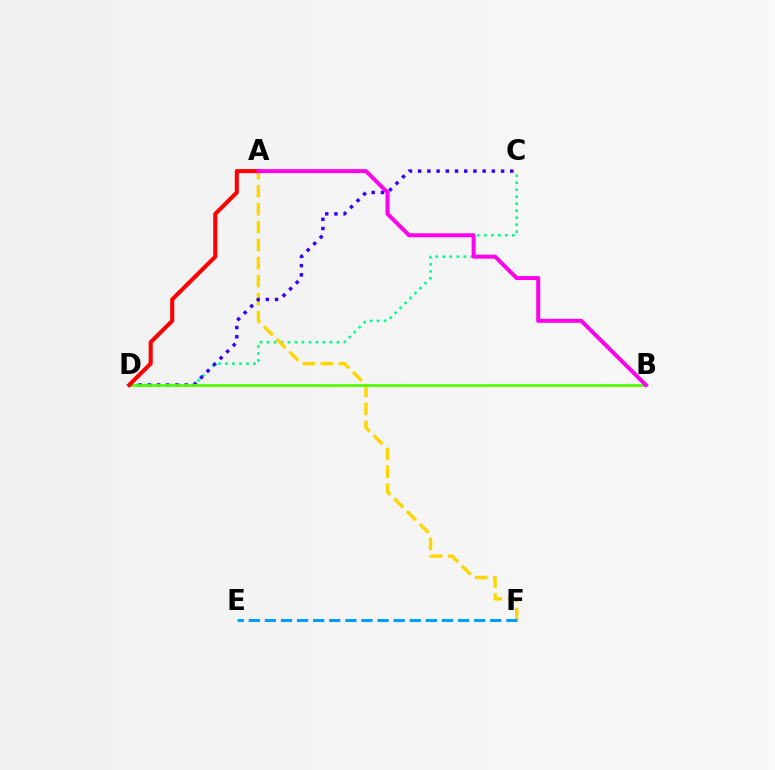{('C', 'D'): [{'color': '#00ff86', 'line_style': 'dotted', 'thickness': 1.9}, {'color': '#3700ff', 'line_style': 'dotted', 'thickness': 2.5}], ('A', 'F'): [{'color': '#ffd500', 'line_style': 'dashed', 'thickness': 2.44}], ('B', 'D'): [{'color': '#4fff00', 'line_style': 'solid', 'thickness': 1.97}], ('A', 'D'): [{'color': '#ff0000', 'line_style': 'solid', 'thickness': 2.93}], ('A', 'B'): [{'color': '#ff00ed', 'line_style': 'solid', 'thickness': 2.86}], ('E', 'F'): [{'color': '#009eff', 'line_style': 'dashed', 'thickness': 2.19}]}